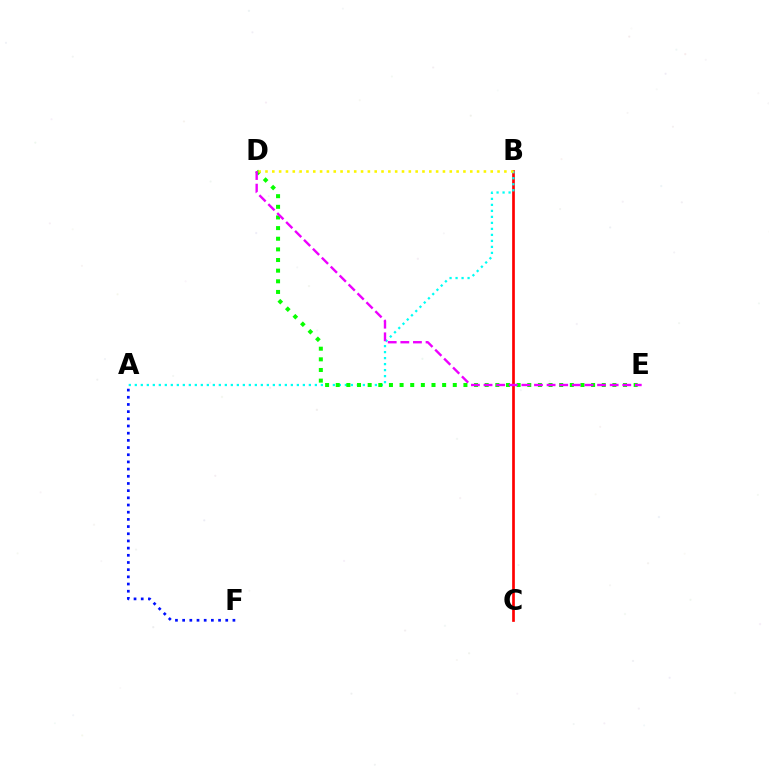{('B', 'C'): [{'color': '#ff0000', 'line_style': 'solid', 'thickness': 1.94}], ('A', 'B'): [{'color': '#00fff6', 'line_style': 'dotted', 'thickness': 1.63}], ('A', 'F'): [{'color': '#0010ff', 'line_style': 'dotted', 'thickness': 1.95}], ('D', 'E'): [{'color': '#08ff00', 'line_style': 'dotted', 'thickness': 2.89}, {'color': '#ee00ff', 'line_style': 'dashed', 'thickness': 1.71}], ('B', 'D'): [{'color': '#fcf500', 'line_style': 'dotted', 'thickness': 1.85}]}